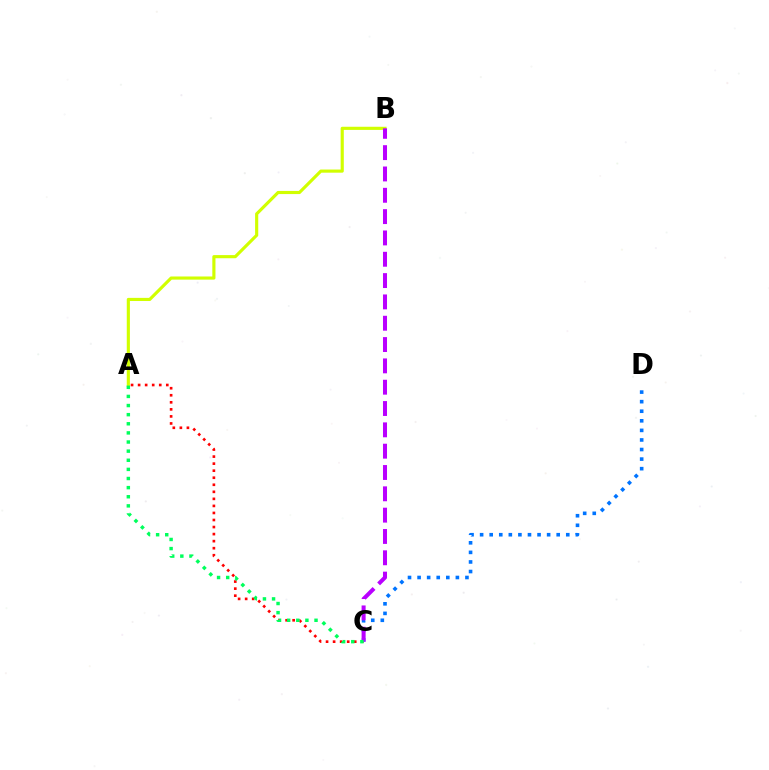{('A', 'B'): [{'color': '#d1ff00', 'line_style': 'solid', 'thickness': 2.26}], ('A', 'C'): [{'color': '#ff0000', 'line_style': 'dotted', 'thickness': 1.91}, {'color': '#00ff5c', 'line_style': 'dotted', 'thickness': 2.48}], ('C', 'D'): [{'color': '#0074ff', 'line_style': 'dotted', 'thickness': 2.6}], ('B', 'C'): [{'color': '#b900ff', 'line_style': 'dashed', 'thickness': 2.9}]}